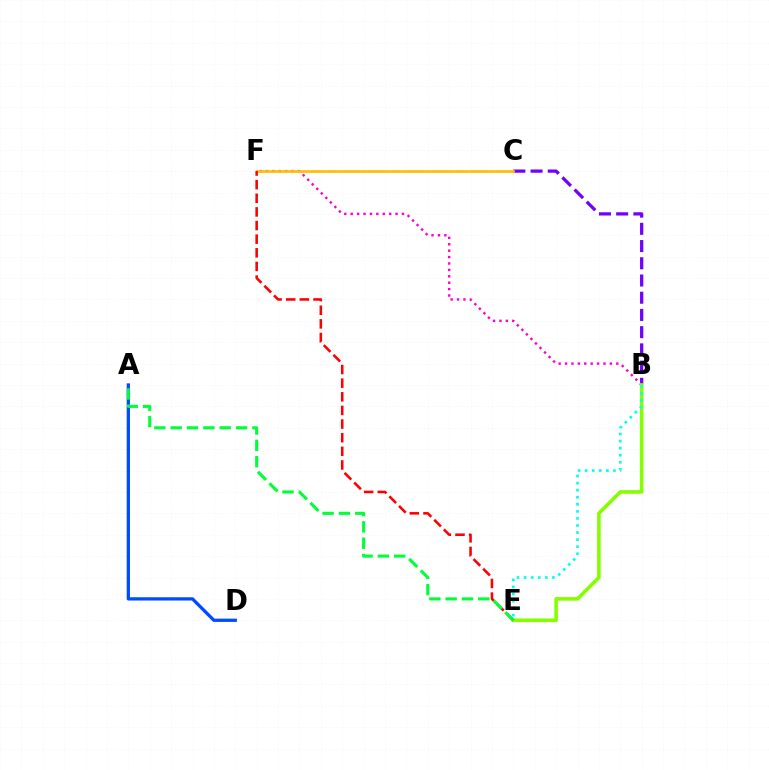{('B', 'C'): [{'color': '#7200ff', 'line_style': 'dashed', 'thickness': 2.34}], ('B', 'F'): [{'color': '#ff00cf', 'line_style': 'dotted', 'thickness': 1.74}], ('A', 'D'): [{'color': '#004bff', 'line_style': 'solid', 'thickness': 2.35}], ('B', 'E'): [{'color': '#84ff00', 'line_style': 'solid', 'thickness': 2.59}, {'color': '#00fff6', 'line_style': 'dotted', 'thickness': 1.92}], ('C', 'F'): [{'color': '#ffbd00', 'line_style': 'solid', 'thickness': 1.93}], ('E', 'F'): [{'color': '#ff0000', 'line_style': 'dashed', 'thickness': 1.85}], ('A', 'E'): [{'color': '#00ff39', 'line_style': 'dashed', 'thickness': 2.22}]}